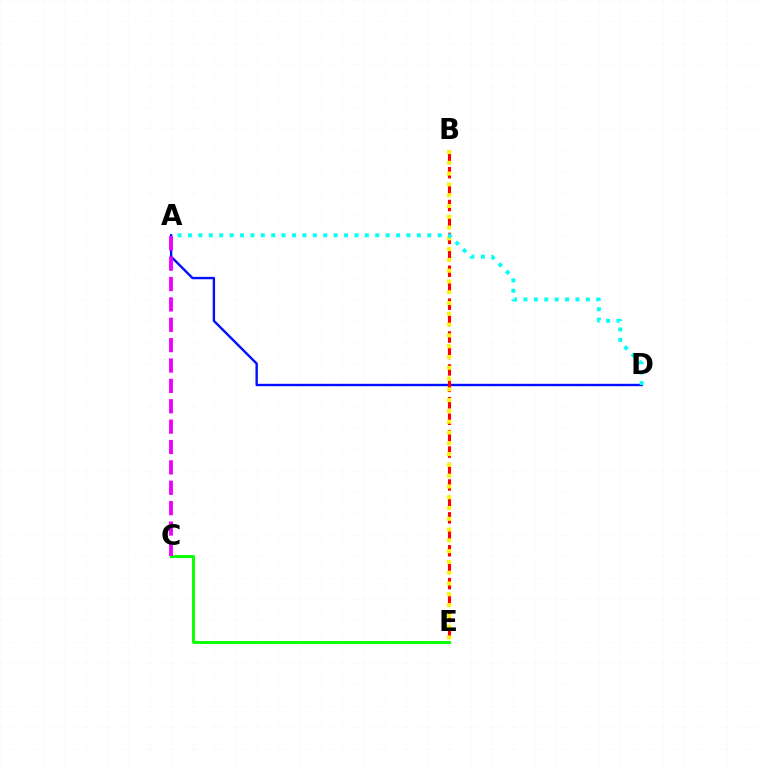{('A', 'D'): [{'color': '#0010ff', 'line_style': 'solid', 'thickness': 1.72}, {'color': '#00fff6', 'line_style': 'dotted', 'thickness': 2.83}], ('B', 'E'): [{'color': '#ff0000', 'line_style': 'dashed', 'thickness': 2.23}, {'color': '#fcf500', 'line_style': 'dotted', 'thickness': 2.93}], ('C', 'E'): [{'color': '#08ff00', 'line_style': 'solid', 'thickness': 2.1}], ('A', 'C'): [{'color': '#ee00ff', 'line_style': 'dashed', 'thickness': 2.77}]}